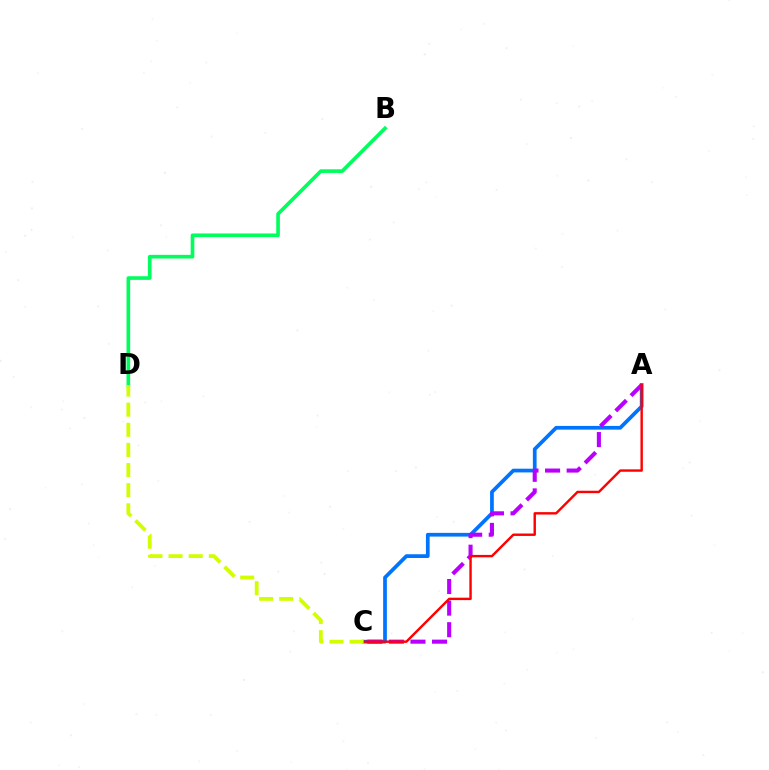{('B', 'D'): [{'color': '#00ff5c', 'line_style': 'solid', 'thickness': 2.62}], ('A', 'C'): [{'color': '#0074ff', 'line_style': 'solid', 'thickness': 2.68}, {'color': '#b900ff', 'line_style': 'dashed', 'thickness': 2.93}, {'color': '#ff0000', 'line_style': 'solid', 'thickness': 1.74}], ('C', 'D'): [{'color': '#d1ff00', 'line_style': 'dashed', 'thickness': 2.73}]}